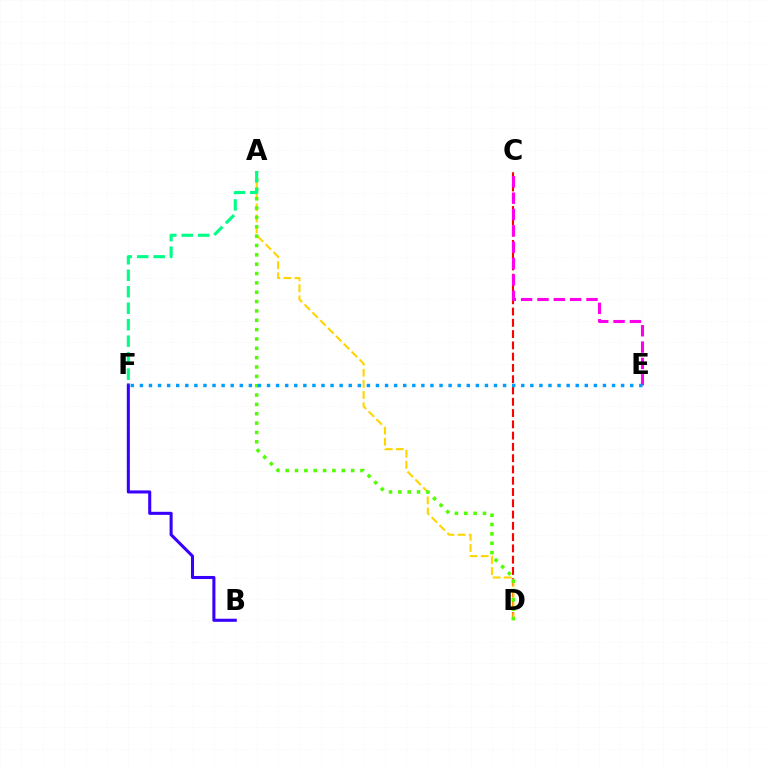{('C', 'D'): [{'color': '#ff0000', 'line_style': 'dashed', 'thickness': 1.53}], ('A', 'D'): [{'color': '#ffd500', 'line_style': 'dashed', 'thickness': 1.51}, {'color': '#4fff00', 'line_style': 'dotted', 'thickness': 2.54}], ('C', 'E'): [{'color': '#ff00ed', 'line_style': 'dashed', 'thickness': 2.22}], ('B', 'F'): [{'color': '#3700ff', 'line_style': 'solid', 'thickness': 2.21}], ('A', 'F'): [{'color': '#00ff86', 'line_style': 'dashed', 'thickness': 2.24}], ('E', 'F'): [{'color': '#009eff', 'line_style': 'dotted', 'thickness': 2.47}]}